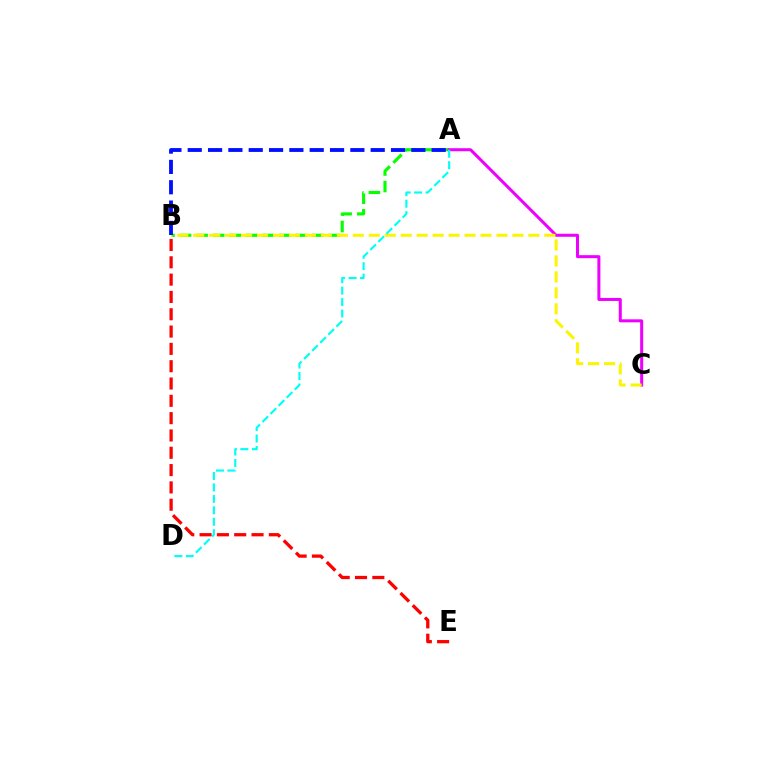{('A', 'B'): [{'color': '#08ff00', 'line_style': 'dashed', 'thickness': 2.25}, {'color': '#0010ff', 'line_style': 'dashed', 'thickness': 2.76}], ('A', 'C'): [{'color': '#ee00ff', 'line_style': 'solid', 'thickness': 2.18}], ('B', 'C'): [{'color': '#fcf500', 'line_style': 'dashed', 'thickness': 2.17}], ('A', 'D'): [{'color': '#00fff6', 'line_style': 'dashed', 'thickness': 1.56}], ('B', 'E'): [{'color': '#ff0000', 'line_style': 'dashed', 'thickness': 2.35}]}